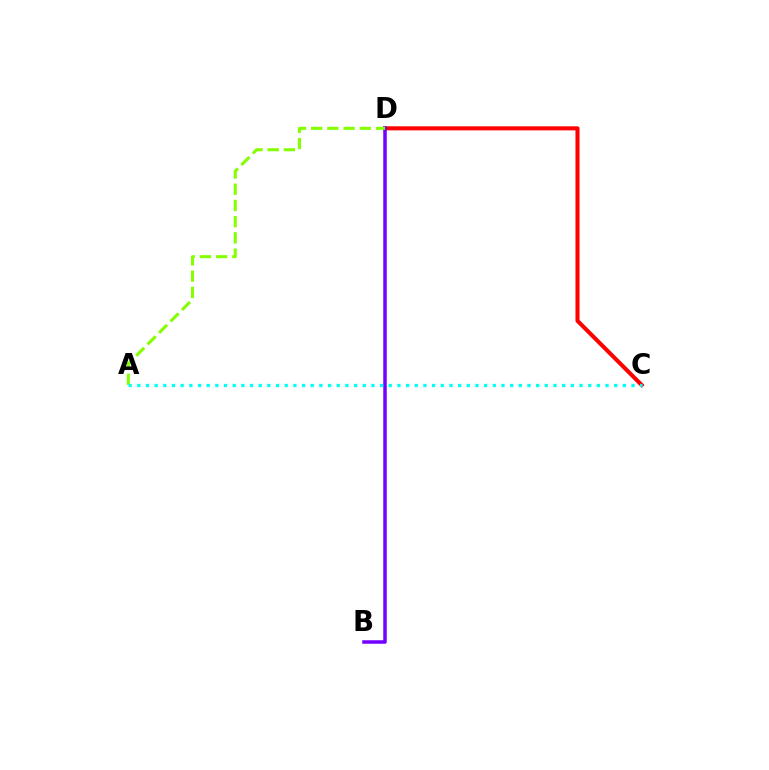{('C', 'D'): [{'color': '#ff0000', 'line_style': 'solid', 'thickness': 2.92}], ('B', 'D'): [{'color': '#7200ff', 'line_style': 'solid', 'thickness': 2.52}], ('A', 'D'): [{'color': '#84ff00', 'line_style': 'dashed', 'thickness': 2.2}], ('A', 'C'): [{'color': '#00fff6', 'line_style': 'dotted', 'thickness': 2.36}]}